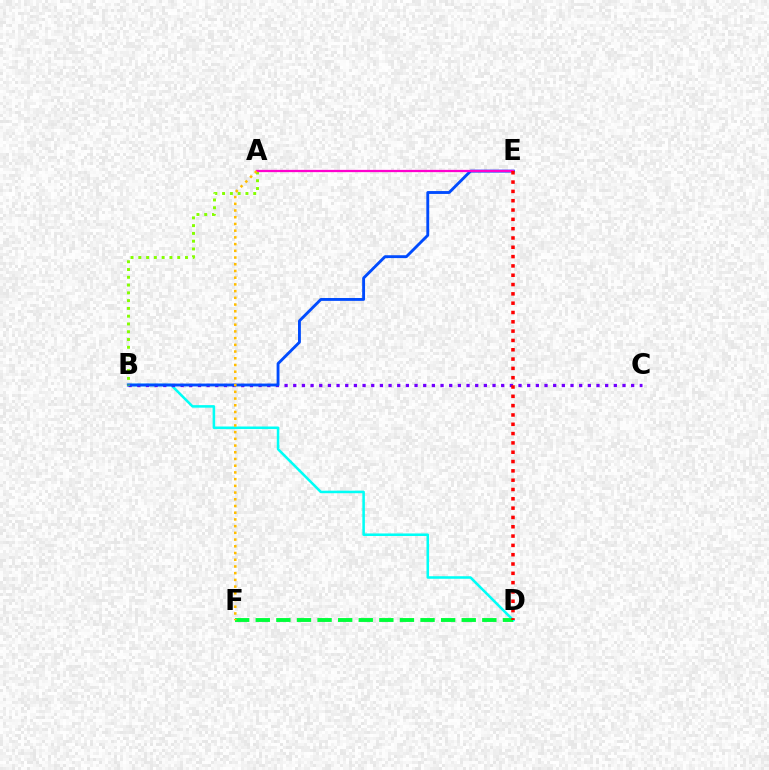{('B', 'D'): [{'color': '#00fff6', 'line_style': 'solid', 'thickness': 1.83}], ('D', 'F'): [{'color': '#00ff39', 'line_style': 'dashed', 'thickness': 2.8}], ('B', 'C'): [{'color': '#7200ff', 'line_style': 'dotted', 'thickness': 2.35}], ('B', 'E'): [{'color': '#004bff', 'line_style': 'solid', 'thickness': 2.07}], ('A', 'B'): [{'color': '#84ff00', 'line_style': 'dotted', 'thickness': 2.11}], ('A', 'E'): [{'color': '#ff00cf', 'line_style': 'solid', 'thickness': 1.63}], ('A', 'F'): [{'color': '#ffbd00', 'line_style': 'dotted', 'thickness': 1.82}], ('D', 'E'): [{'color': '#ff0000', 'line_style': 'dotted', 'thickness': 2.53}]}